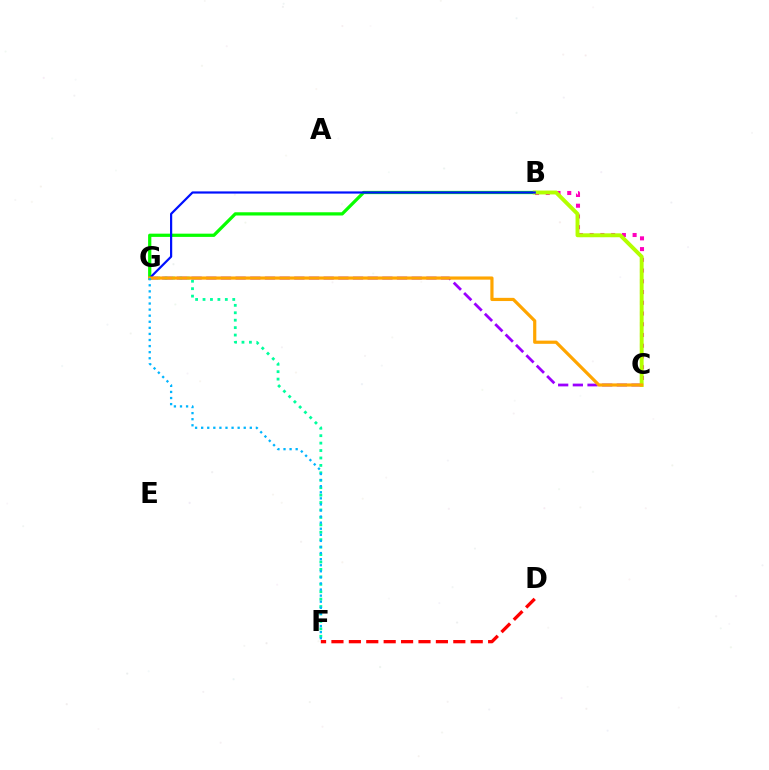{('C', 'G'): [{'color': '#9b00ff', 'line_style': 'dashed', 'thickness': 1.99}, {'color': '#ffa500', 'line_style': 'solid', 'thickness': 2.3}], ('D', 'F'): [{'color': '#ff0000', 'line_style': 'dashed', 'thickness': 2.37}], ('F', 'G'): [{'color': '#00ff9d', 'line_style': 'dotted', 'thickness': 2.02}, {'color': '#00b5ff', 'line_style': 'dotted', 'thickness': 1.65}], ('B', 'G'): [{'color': '#08ff00', 'line_style': 'solid', 'thickness': 2.33}, {'color': '#0010ff', 'line_style': 'solid', 'thickness': 1.59}], ('B', 'C'): [{'color': '#ff00bd', 'line_style': 'dotted', 'thickness': 2.92}, {'color': '#b3ff00', 'line_style': 'solid', 'thickness': 2.81}]}